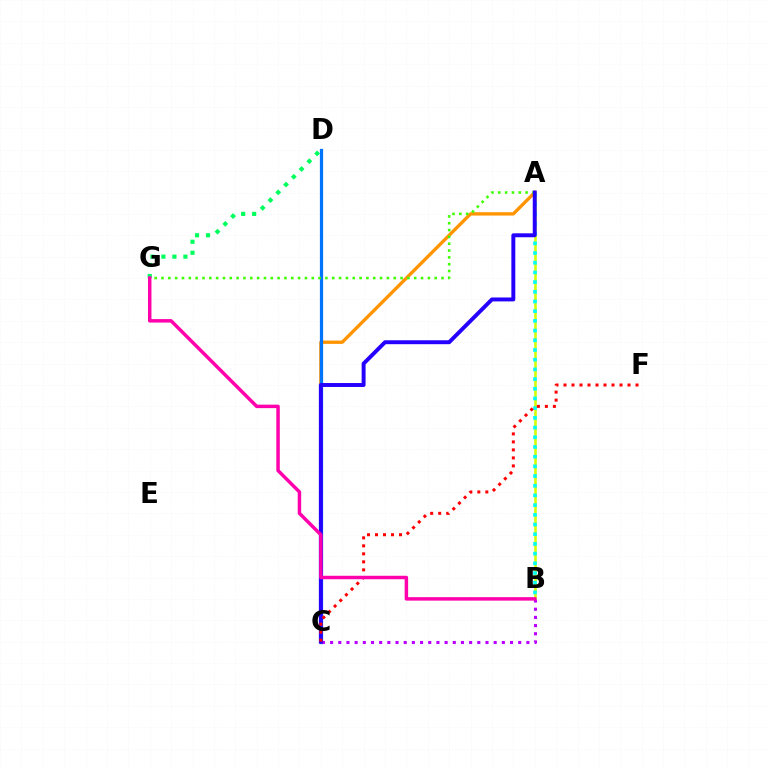{('A', 'C'): [{'color': '#ff9400', 'line_style': 'solid', 'thickness': 2.39}, {'color': '#2500ff', 'line_style': 'solid', 'thickness': 2.83}], ('A', 'B'): [{'color': '#d1ff00', 'line_style': 'solid', 'thickness': 1.85}, {'color': '#00fff6', 'line_style': 'dotted', 'thickness': 2.63}], ('C', 'D'): [{'color': '#0074ff', 'line_style': 'solid', 'thickness': 2.32}], ('D', 'G'): [{'color': '#00ff5c', 'line_style': 'dotted', 'thickness': 2.99}], ('B', 'C'): [{'color': '#b900ff', 'line_style': 'dotted', 'thickness': 2.22}], ('A', 'G'): [{'color': '#3dff00', 'line_style': 'dotted', 'thickness': 1.86}], ('C', 'F'): [{'color': '#ff0000', 'line_style': 'dotted', 'thickness': 2.17}], ('B', 'G'): [{'color': '#ff00ac', 'line_style': 'solid', 'thickness': 2.5}]}